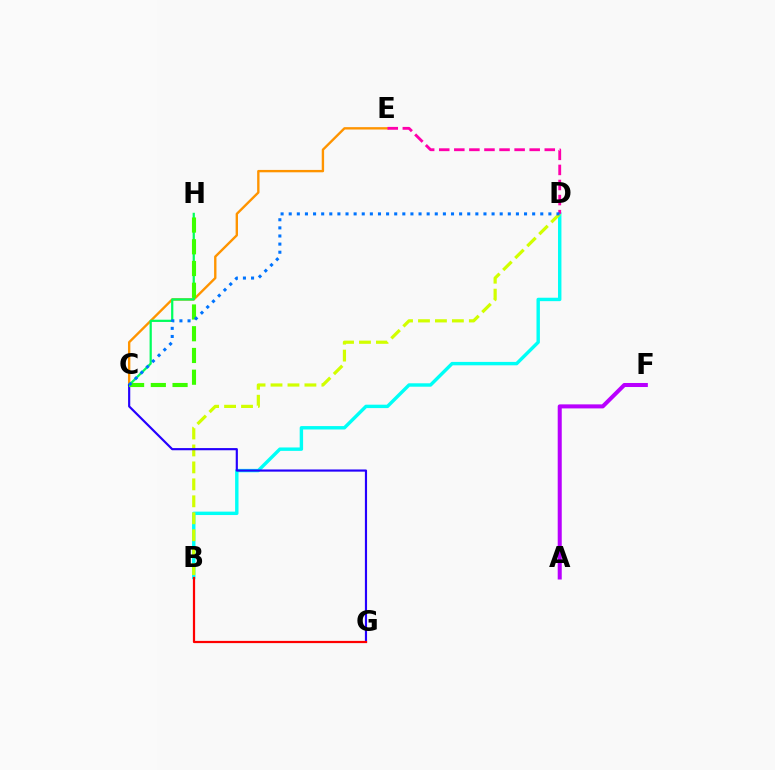{('A', 'F'): [{'color': '#b900ff', 'line_style': 'solid', 'thickness': 2.9}], ('B', 'D'): [{'color': '#00fff6', 'line_style': 'solid', 'thickness': 2.46}, {'color': '#d1ff00', 'line_style': 'dashed', 'thickness': 2.3}], ('C', 'E'): [{'color': '#ff9400', 'line_style': 'solid', 'thickness': 1.71}], ('C', 'H'): [{'color': '#00ff5c', 'line_style': 'solid', 'thickness': 1.61}, {'color': '#3dff00', 'line_style': 'dashed', 'thickness': 2.95}], ('C', 'G'): [{'color': '#2500ff', 'line_style': 'solid', 'thickness': 1.56}], ('D', 'E'): [{'color': '#ff00ac', 'line_style': 'dashed', 'thickness': 2.05}], ('C', 'D'): [{'color': '#0074ff', 'line_style': 'dotted', 'thickness': 2.2}], ('B', 'G'): [{'color': '#ff0000', 'line_style': 'solid', 'thickness': 1.6}]}